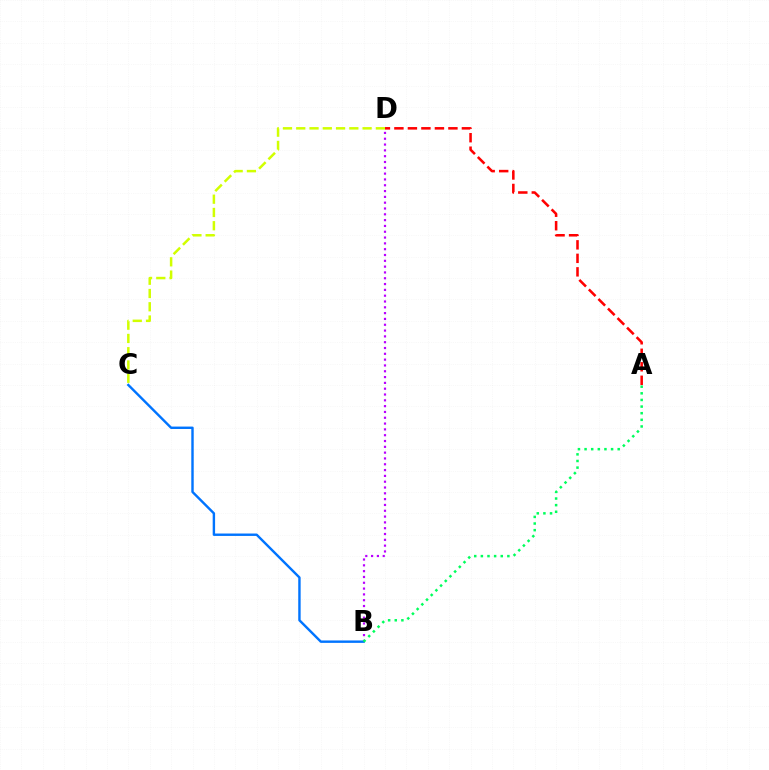{('B', 'D'): [{'color': '#b900ff', 'line_style': 'dotted', 'thickness': 1.58}], ('A', 'D'): [{'color': '#ff0000', 'line_style': 'dashed', 'thickness': 1.83}], ('C', 'D'): [{'color': '#d1ff00', 'line_style': 'dashed', 'thickness': 1.8}], ('B', 'C'): [{'color': '#0074ff', 'line_style': 'solid', 'thickness': 1.74}], ('A', 'B'): [{'color': '#00ff5c', 'line_style': 'dotted', 'thickness': 1.8}]}